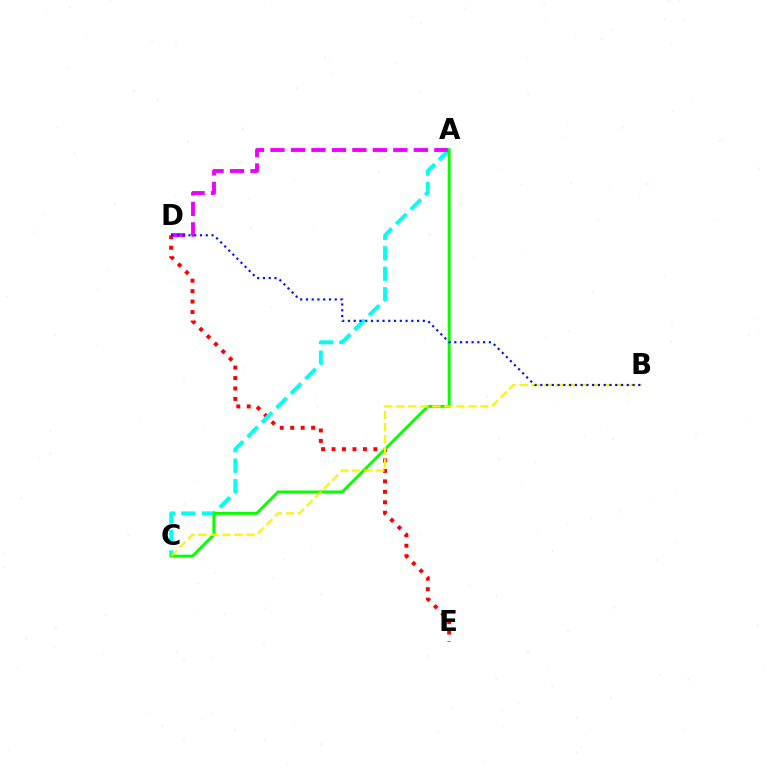{('D', 'E'): [{'color': '#ff0000', 'line_style': 'dotted', 'thickness': 2.84}], ('A', 'C'): [{'color': '#00fff6', 'line_style': 'dashed', 'thickness': 2.78}, {'color': '#08ff00', 'line_style': 'solid', 'thickness': 2.12}], ('A', 'D'): [{'color': '#ee00ff', 'line_style': 'dashed', 'thickness': 2.78}], ('B', 'C'): [{'color': '#fcf500', 'line_style': 'dashed', 'thickness': 1.63}], ('B', 'D'): [{'color': '#0010ff', 'line_style': 'dotted', 'thickness': 1.57}]}